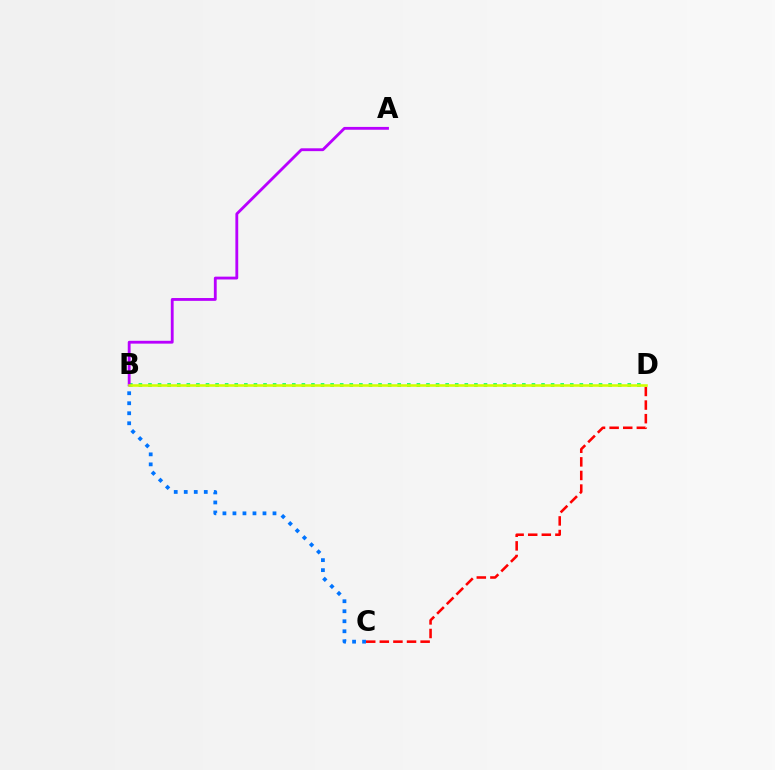{('B', 'D'): [{'color': '#00ff5c', 'line_style': 'dotted', 'thickness': 2.6}, {'color': '#d1ff00', 'line_style': 'solid', 'thickness': 1.85}], ('A', 'B'): [{'color': '#b900ff', 'line_style': 'solid', 'thickness': 2.04}], ('C', 'D'): [{'color': '#ff0000', 'line_style': 'dashed', 'thickness': 1.85}], ('B', 'C'): [{'color': '#0074ff', 'line_style': 'dotted', 'thickness': 2.72}]}